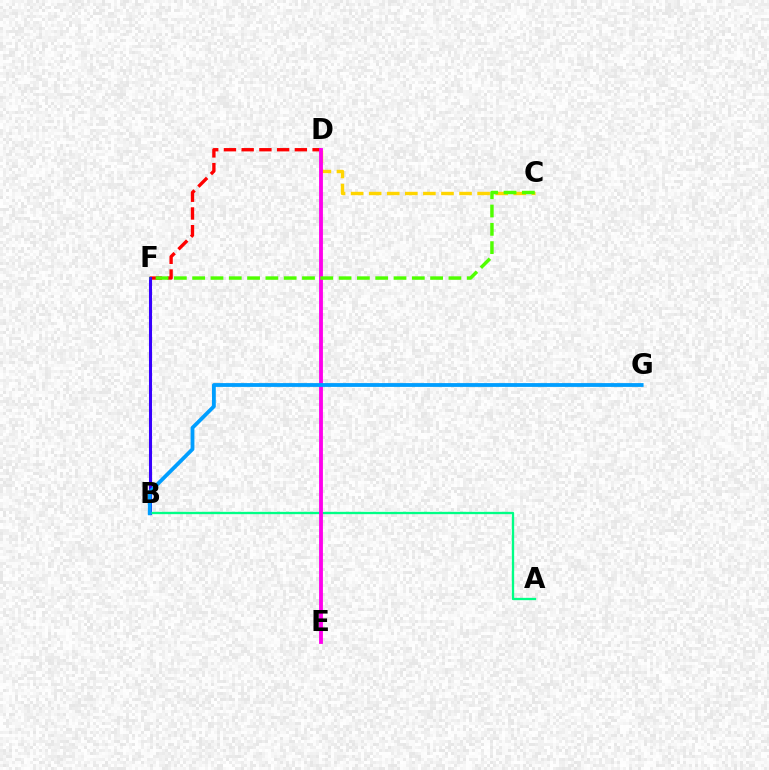{('D', 'F'): [{'color': '#ff0000', 'line_style': 'dashed', 'thickness': 2.41}], ('B', 'F'): [{'color': '#3700ff', 'line_style': 'solid', 'thickness': 2.2}], ('A', 'B'): [{'color': '#00ff86', 'line_style': 'solid', 'thickness': 1.67}], ('C', 'D'): [{'color': '#ffd500', 'line_style': 'dashed', 'thickness': 2.46}], ('D', 'E'): [{'color': '#ff00ed', 'line_style': 'solid', 'thickness': 2.76}], ('C', 'F'): [{'color': '#4fff00', 'line_style': 'dashed', 'thickness': 2.49}], ('B', 'G'): [{'color': '#009eff', 'line_style': 'solid', 'thickness': 2.74}]}